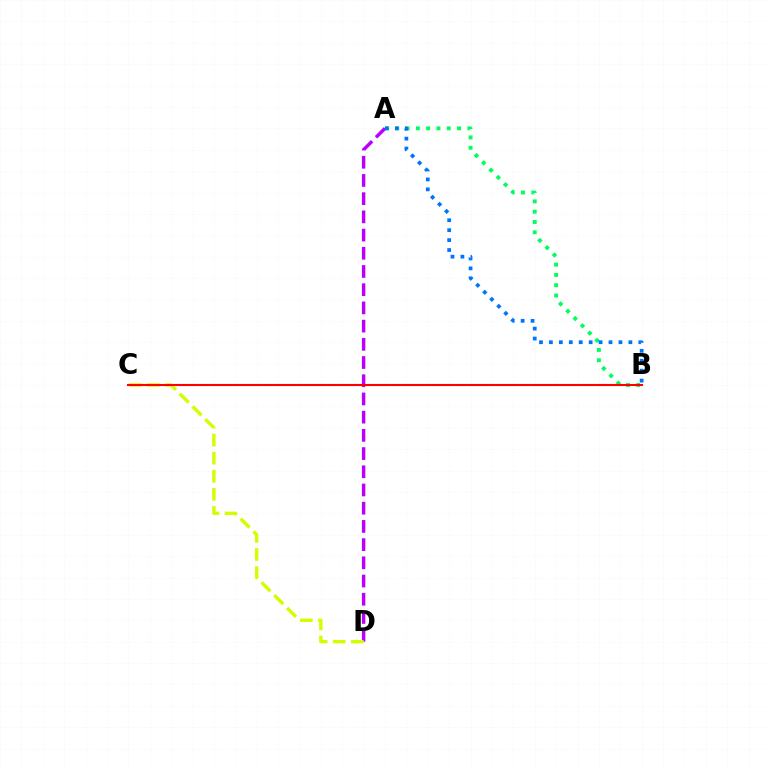{('A', 'D'): [{'color': '#b900ff', 'line_style': 'dashed', 'thickness': 2.47}], ('A', 'B'): [{'color': '#00ff5c', 'line_style': 'dotted', 'thickness': 2.8}, {'color': '#0074ff', 'line_style': 'dotted', 'thickness': 2.7}], ('C', 'D'): [{'color': '#d1ff00', 'line_style': 'dashed', 'thickness': 2.46}], ('B', 'C'): [{'color': '#ff0000', 'line_style': 'solid', 'thickness': 1.5}]}